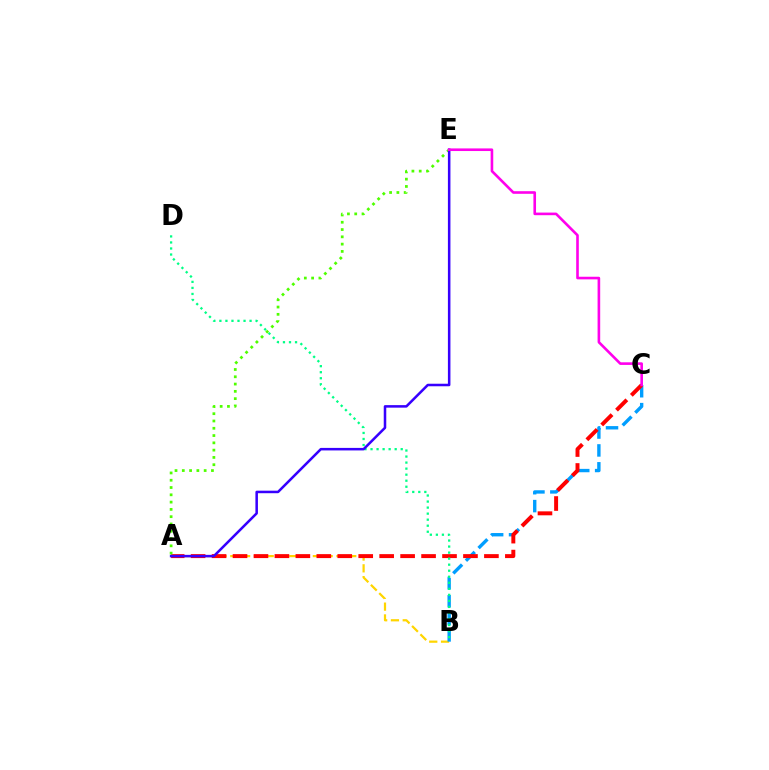{('A', 'B'): [{'color': '#ffd500', 'line_style': 'dashed', 'thickness': 1.6}], ('B', 'C'): [{'color': '#009eff', 'line_style': 'dashed', 'thickness': 2.43}], ('A', 'C'): [{'color': '#ff0000', 'line_style': 'dashed', 'thickness': 2.85}], ('B', 'D'): [{'color': '#00ff86', 'line_style': 'dotted', 'thickness': 1.64}], ('A', 'E'): [{'color': '#4fff00', 'line_style': 'dotted', 'thickness': 1.98}, {'color': '#3700ff', 'line_style': 'solid', 'thickness': 1.82}], ('C', 'E'): [{'color': '#ff00ed', 'line_style': 'solid', 'thickness': 1.88}]}